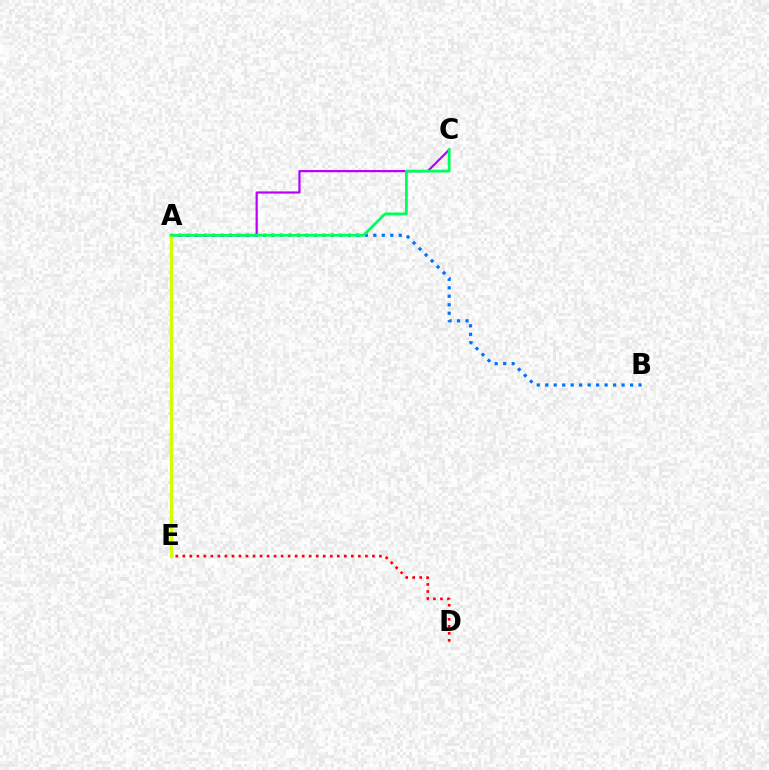{('A', 'C'): [{'color': '#b900ff', 'line_style': 'solid', 'thickness': 1.58}, {'color': '#00ff5c', 'line_style': 'solid', 'thickness': 2.0}], ('A', 'B'): [{'color': '#0074ff', 'line_style': 'dotted', 'thickness': 2.31}], ('A', 'E'): [{'color': '#d1ff00', 'line_style': 'solid', 'thickness': 2.39}], ('D', 'E'): [{'color': '#ff0000', 'line_style': 'dotted', 'thickness': 1.91}]}